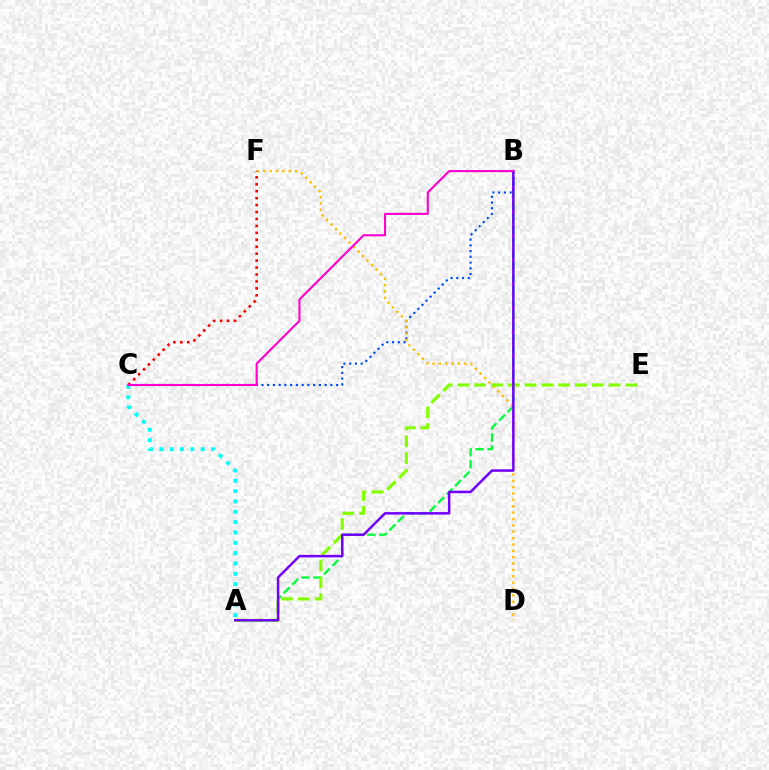{('A', 'B'): [{'color': '#00ff39', 'line_style': 'dashed', 'thickness': 1.63}, {'color': '#7200ff', 'line_style': 'solid', 'thickness': 1.79}], ('B', 'C'): [{'color': '#004bff', 'line_style': 'dotted', 'thickness': 1.56}, {'color': '#ff00cf', 'line_style': 'solid', 'thickness': 1.52}], ('D', 'F'): [{'color': '#ffbd00', 'line_style': 'dotted', 'thickness': 1.73}], ('A', 'E'): [{'color': '#84ff00', 'line_style': 'dashed', 'thickness': 2.28}], ('A', 'C'): [{'color': '#00fff6', 'line_style': 'dotted', 'thickness': 2.81}], ('C', 'F'): [{'color': '#ff0000', 'line_style': 'dotted', 'thickness': 1.89}]}